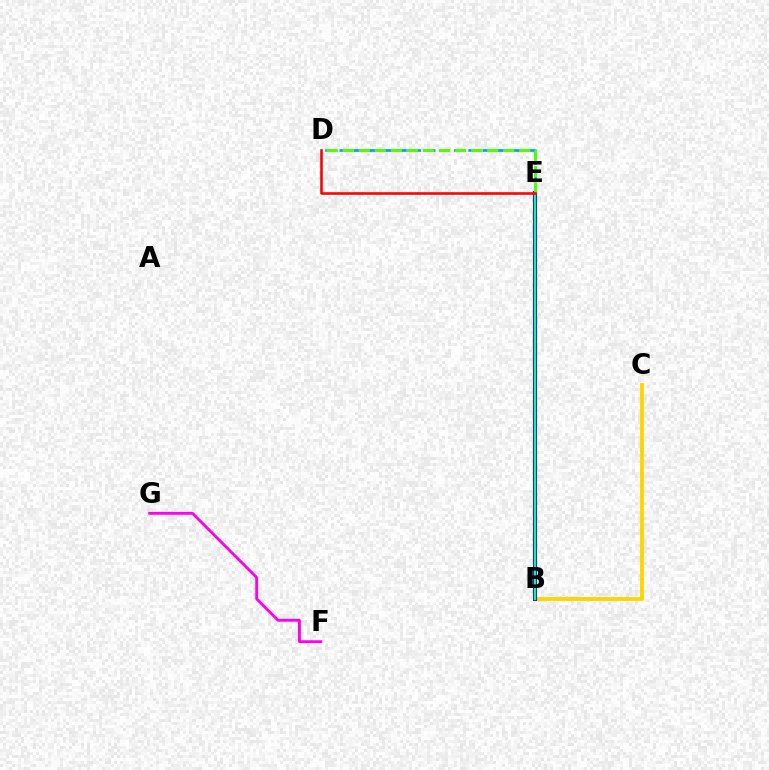{('D', 'E'): [{'color': '#009eff', 'line_style': 'dashed', 'thickness': 1.94}, {'color': '#4fff00', 'line_style': 'dashed', 'thickness': 2.18}, {'color': '#ff0000', 'line_style': 'solid', 'thickness': 1.86}], ('B', 'C'): [{'color': '#ffd500', 'line_style': 'solid', 'thickness': 2.79}], ('B', 'E'): [{'color': '#3700ff', 'line_style': 'solid', 'thickness': 2.95}, {'color': '#00ff86', 'line_style': 'solid', 'thickness': 1.64}], ('F', 'G'): [{'color': '#ff00ed', 'line_style': 'solid', 'thickness': 2.04}]}